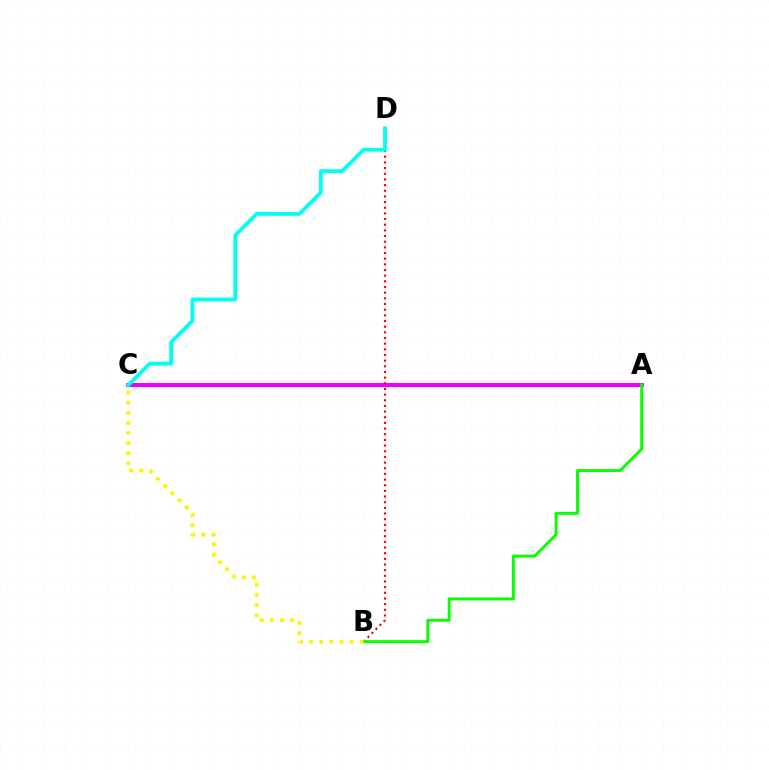{('A', 'C'): [{'color': '#0010ff', 'line_style': 'dotted', 'thickness': 2.82}, {'color': '#ee00ff', 'line_style': 'solid', 'thickness': 2.92}], ('B', 'D'): [{'color': '#ff0000', 'line_style': 'dotted', 'thickness': 1.54}], ('A', 'B'): [{'color': '#08ff00', 'line_style': 'solid', 'thickness': 2.13}], ('C', 'D'): [{'color': '#00fff6', 'line_style': 'solid', 'thickness': 2.74}], ('B', 'C'): [{'color': '#fcf500', 'line_style': 'dotted', 'thickness': 2.75}]}